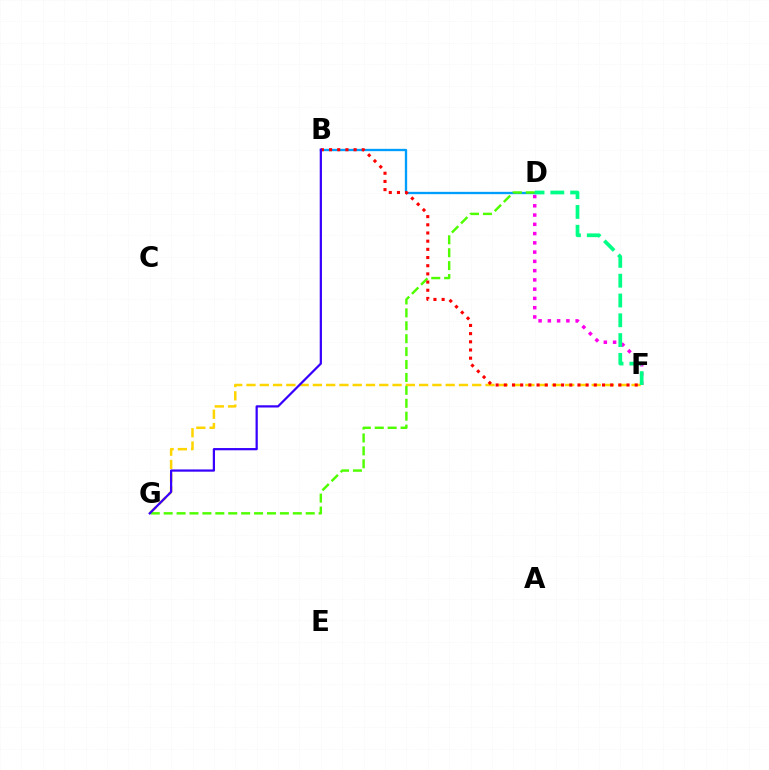{('F', 'G'): [{'color': '#ffd500', 'line_style': 'dashed', 'thickness': 1.8}], ('D', 'F'): [{'color': '#ff00ed', 'line_style': 'dotted', 'thickness': 2.52}, {'color': '#00ff86', 'line_style': 'dashed', 'thickness': 2.69}], ('B', 'D'): [{'color': '#009eff', 'line_style': 'solid', 'thickness': 1.67}], ('D', 'G'): [{'color': '#4fff00', 'line_style': 'dashed', 'thickness': 1.75}], ('B', 'F'): [{'color': '#ff0000', 'line_style': 'dotted', 'thickness': 2.22}], ('B', 'G'): [{'color': '#3700ff', 'line_style': 'solid', 'thickness': 1.61}]}